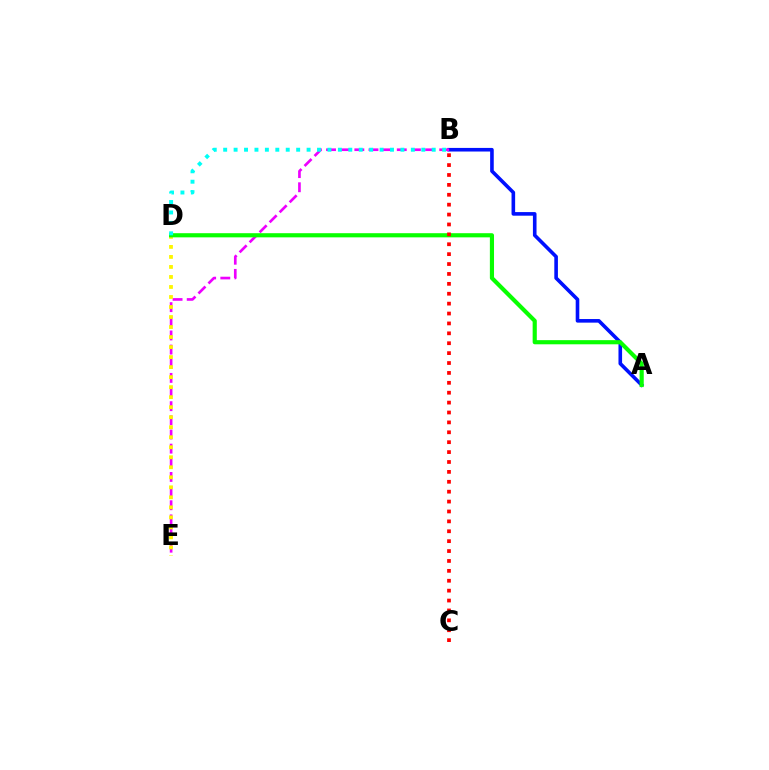{('A', 'B'): [{'color': '#0010ff', 'line_style': 'solid', 'thickness': 2.6}], ('B', 'E'): [{'color': '#ee00ff', 'line_style': 'dashed', 'thickness': 1.92}], ('D', 'E'): [{'color': '#fcf500', 'line_style': 'dotted', 'thickness': 2.72}], ('A', 'D'): [{'color': '#08ff00', 'line_style': 'solid', 'thickness': 2.99}], ('B', 'C'): [{'color': '#ff0000', 'line_style': 'dotted', 'thickness': 2.69}], ('B', 'D'): [{'color': '#00fff6', 'line_style': 'dotted', 'thickness': 2.83}]}